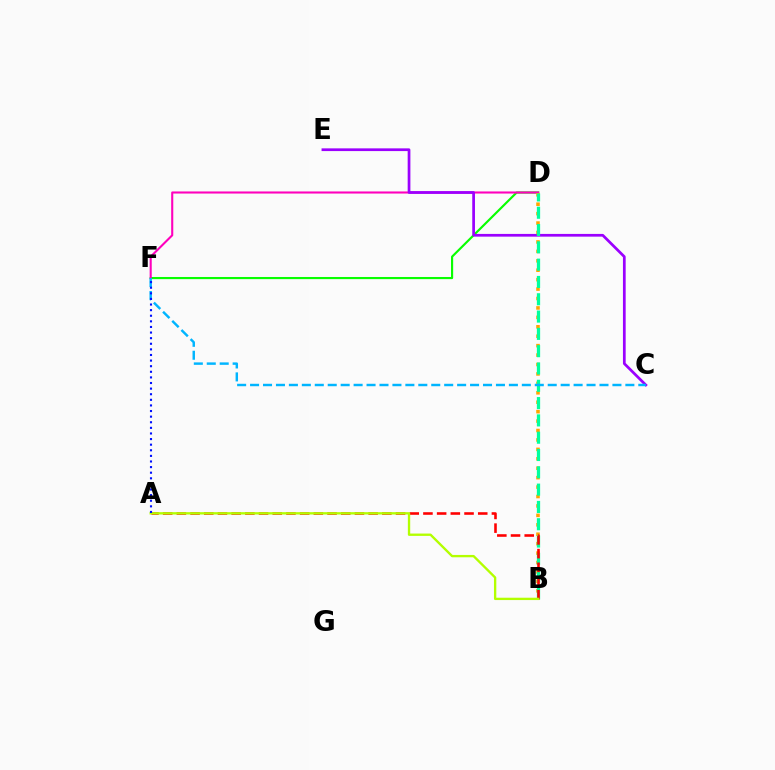{('D', 'F'): [{'color': '#08ff00', 'line_style': 'solid', 'thickness': 1.55}, {'color': '#ff00bd', 'line_style': 'solid', 'thickness': 1.51}], ('C', 'E'): [{'color': '#9b00ff', 'line_style': 'solid', 'thickness': 1.96}], ('B', 'D'): [{'color': '#ffa500', 'line_style': 'dotted', 'thickness': 2.56}, {'color': '#00ff9d', 'line_style': 'dashed', 'thickness': 2.35}], ('A', 'B'): [{'color': '#ff0000', 'line_style': 'dashed', 'thickness': 1.86}, {'color': '#b3ff00', 'line_style': 'solid', 'thickness': 1.69}], ('C', 'F'): [{'color': '#00b5ff', 'line_style': 'dashed', 'thickness': 1.76}], ('A', 'F'): [{'color': '#0010ff', 'line_style': 'dotted', 'thickness': 1.52}]}